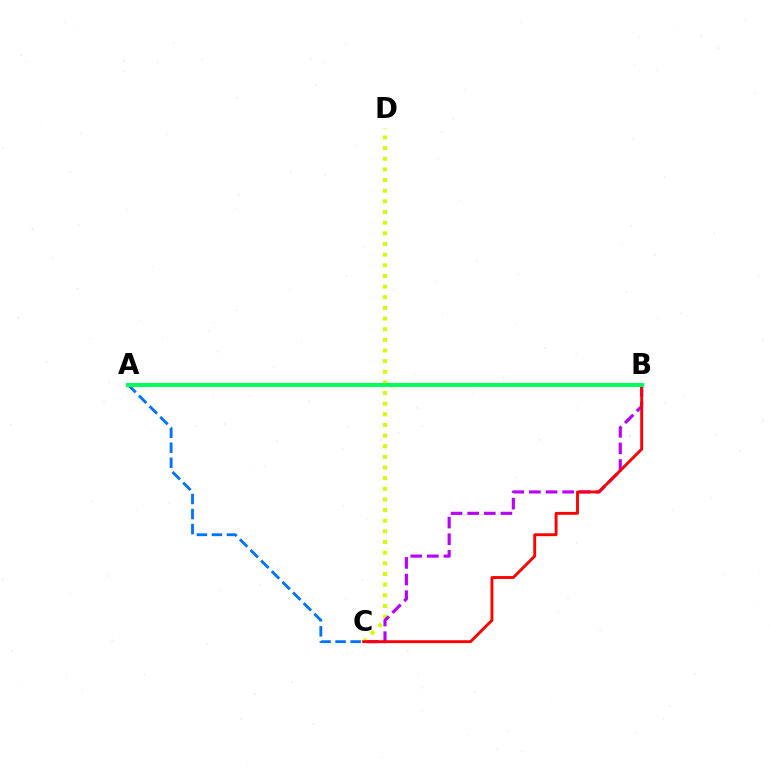{('C', 'D'): [{'color': '#d1ff00', 'line_style': 'dotted', 'thickness': 2.89}], ('B', 'C'): [{'color': '#b900ff', 'line_style': 'dashed', 'thickness': 2.26}, {'color': '#ff0000', 'line_style': 'solid', 'thickness': 2.07}], ('A', 'C'): [{'color': '#0074ff', 'line_style': 'dashed', 'thickness': 2.04}], ('A', 'B'): [{'color': '#00ff5c', 'line_style': 'solid', 'thickness': 2.9}]}